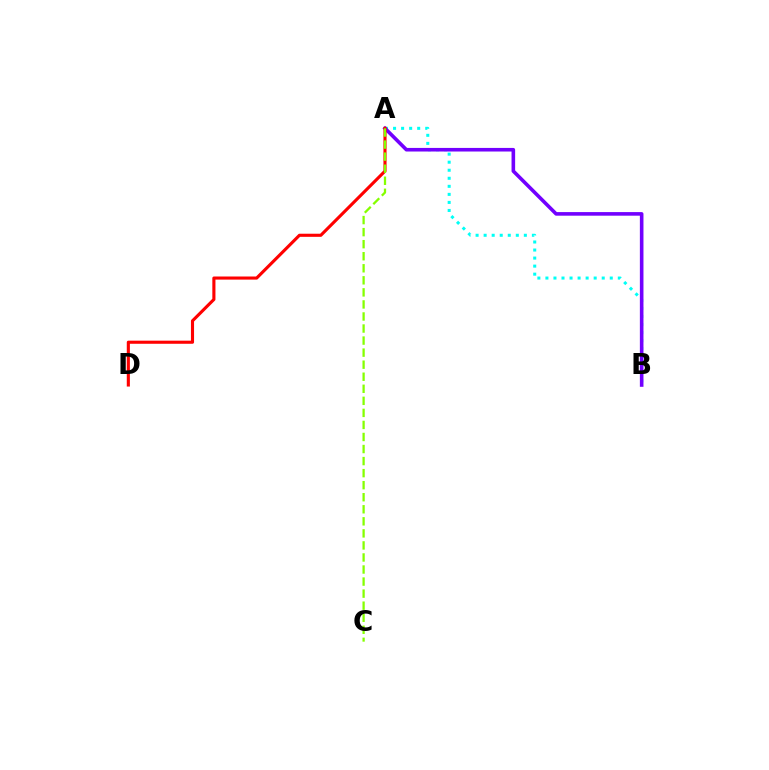{('A', 'B'): [{'color': '#00fff6', 'line_style': 'dotted', 'thickness': 2.19}, {'color': '#7200ff', 'line_style': 'solid', 'thickness': 2.59}], ('A', 'D'): [{'color': '#ff0000', 'line_style': 'solid', 'thickness': 2.24}], ('A', 'C'): [{'color': '#84ff00', 'line_style': 'dashed', 'thickness': 1.64}]}